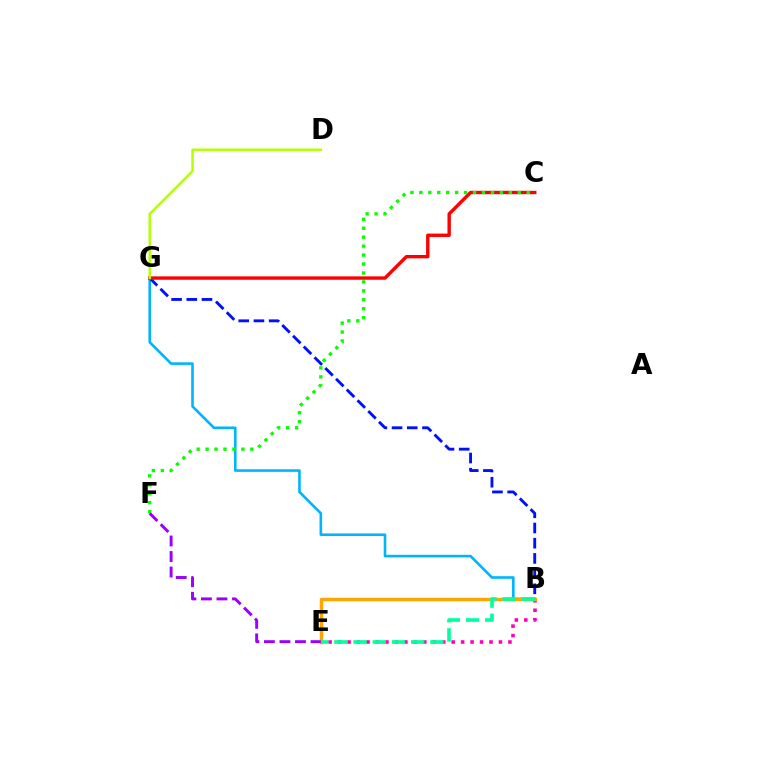{('B', 'E'): [{'color': '#ff00bd', 'line_style': 'dotted', 'thickness': 2.57}, {'color': '#ffa500', 'line_style': 'solid', 'thickness': 2.48}, {'color': '#00ff9d', 'line_style': 'dashed', 'thickness': 2.61}], ('B', 'G'): [{'color': '#00b5ff', 'line_style': 'solid', 'thickness': 1.89}, {'color': '#0010ff', 'line_style': 'dashed', 'thickness': 2.07}], ('C', 'G'): [{'color': '#ff0000', 'line_style': 'solid', 'thickness': 2.43}], ('C', 'F'): [{'color': '#08ff00', 'line_style': 'dotted', 'thickness': 2.43}], ('E', 'F'): [{'color': '#9b00ff', 'line_style': 'dashed', 'thickness': 2.11}], ('D', 'G'): [{'color': '#b3ff00', 'line_style': 'solid', 'thickness': 1.76}]}